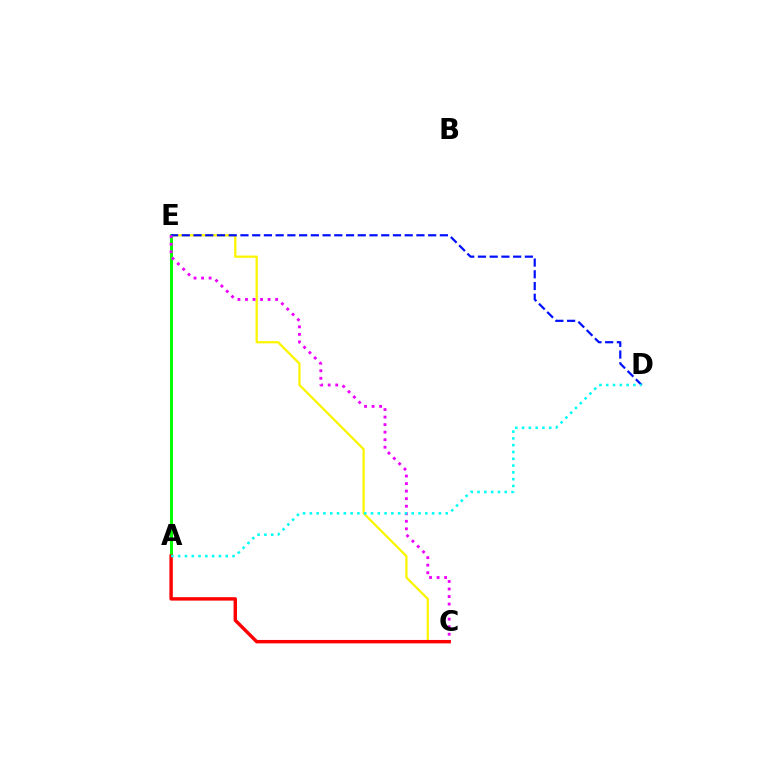{('C', 'E'): [{'color': '#fcf500', 'line_style': 'solid', 'thickness': 1.63}, {'color': '#ee00ff', 'line_style': 'dotted', 'thickness': 2.05}], ('A', 'E'): [{'color': '#08ff00', 'line_style': 'solid', 'thickness': 2.18}], ('D', 'E'): [{'color': '#0010ff', 'line_style': 'dashed', 'thickness': 1.59}], ('A', 'C'): [{'color': '#ff0000', 'line_style': 'solid', 'thickness': 2.46}], ('A', 'D'): [{'color': '#00fff6', 'line_style': 'dotted', 'thickness': 1.85}]}